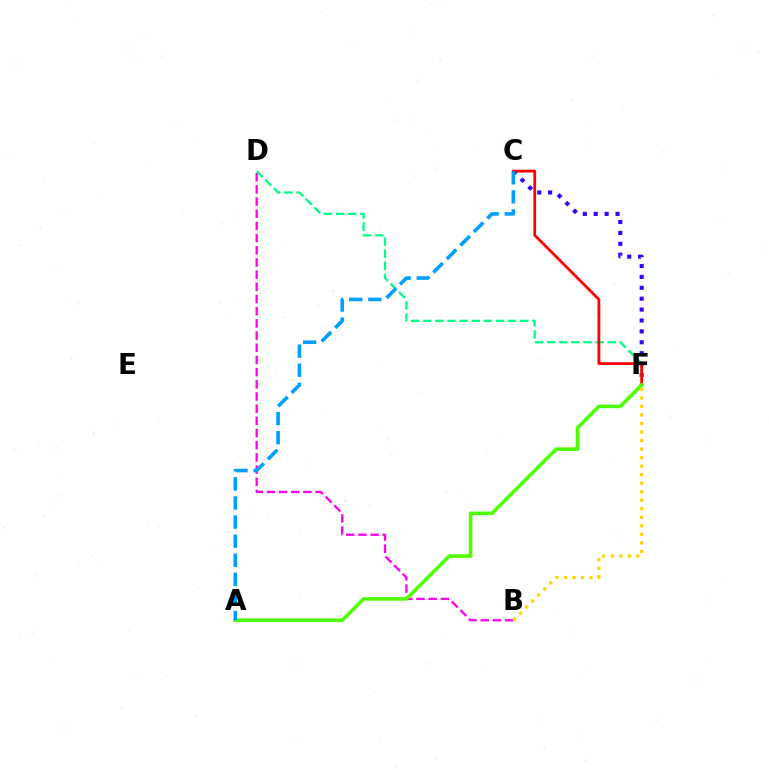{('B', 'D'): [{'color': '#ff00ed', 'line_style': 'dashed', 'thickness': 1.66}], ('C', 'F'): [{'color': '#3700ff', 'line_style': 'dotted', 'thickness': 2.96}, {'color': '#ff0000', 'line_style': 'solid', 'thickness': 2.0}], ('D', 'F'): [{'color': '#00ff86', 'line_style': 'dashed', 'thickness': 1.64}], ('A', 'F'): [{'color': '#4fff00', 'line_style': 'solid', 'thickness': 2.59}], ('A', 'C'): [{'color': '#009eff', 'line_style': 'dashed', 'thickness': 2.59}], ('B', 'F'): [{'color': '#ffd500', 'line_style': 'dotted', 'thickness': 2.32}]}